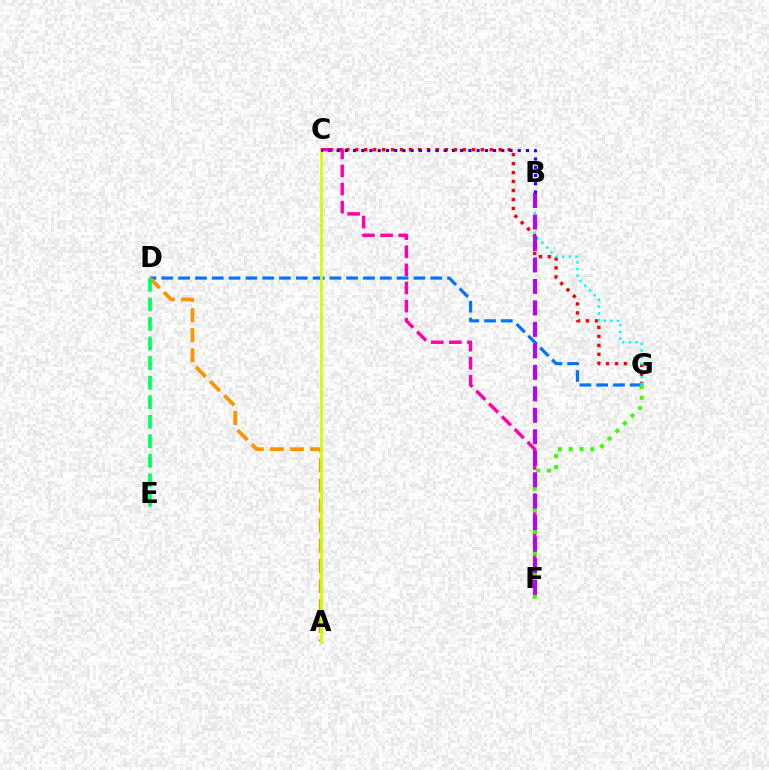{('C', 'F'): [{'color': '#ff00ac', 'line_style': 'dashed', 'thickness': 2.46}], ('D', 'G'): [{'color': '#0074ff', 'line_style': 'dashed', 'thickness': 2.28}], ('A', 'D'): [{'color': '#ff9400', 'line_style': 'dashed', 'thickness': 2.73}], ('A', 'C'): [{'color': '#d1ff00', 'line_style': 'solid', 'thickness': 1.98}], ('D', 'E'): [{'color': '#00ff5c', 'line_style': 'dashed', 'thickness': 2.66}], ('C', 'G'): [{'color': '#ff0000', 'line_style': 'dotted', 'thickness': 2.44}], ('F', 'G'): [{'color': '#3dff00', 'line_style': 'dotted', 'thickness': 2.93}], ('B', 'G'): [{'color': '#00fff6', 'line_style': 'dotted', 'thickness': 1.81}], ('B', 'F'): [{'color': '#b900ff', 'line_style': 'dashed', 'thickness': 2.92}], ('B', 'C'): [{'color': '#2500ff', 'line_style': 'dotted', 'thickness': 2.24}]}